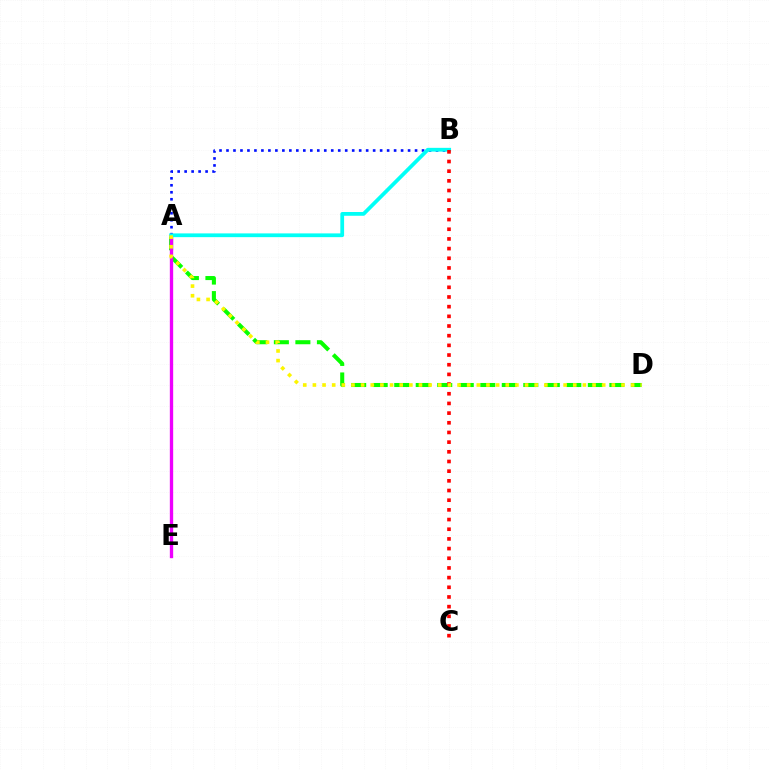{('A', 'D'): [{'color': '#08ff00', 'line_style': 'dashed', 'thickness': 2.92}, {'color': '#fcf500', 'line_style': 'dotted', 'thickness': 2.62}], ('A', 'B'): [{'color': '#0010ff', 'line_style': 'dotted', 'thickness': 1.9}, {'color': '#00fff6', 'line_style': 'solid', 'thickness': 2.71}], ('A', 'E'): [{'color': '#ee00ff', 'line_style': 'solid', 'thickness': 2.4}], ('B', 'C'): [{'color': '#ff0000', 'line_style': 'dotted', 'thickness': 2.63}]}